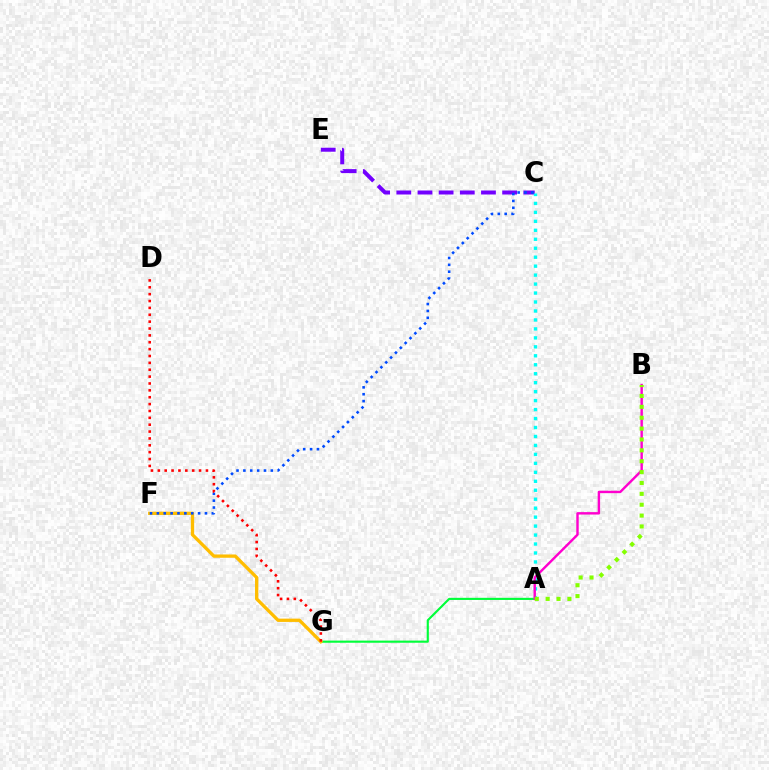{('A', 'G'): [{'color': '#00ff39', 'line_style': 'solid', 'thickness': 1.54}], ('F', 'G'): [{'color': '#ffbd00', 'line_style': 'solid', 'thickness': 2.37}], ('C', 'E'): [{'color': '#7200ff', 'line_style': 'dashed', 'thickness': 2.88}], ('C', 'F'): [{'color': '#004bff', 'line_style': 'dotted', 'thickness': 1.87}], ('A', 'C'): [{'color': '#00fff6', 'line_style': 'dotted', 'thickness': 2.44}], ('A', 'B'): [{'color': '#ff00cf', 'line_style': 'solid', 'thickness': 1.74}, {'color': '#84ff00', 'line_style': 'dotted', 'thickness': 2.95}], ('D', 'G'): [{'color': '#ff0000', 'line_style': 'dotted', 'thickness': 1.87}]}